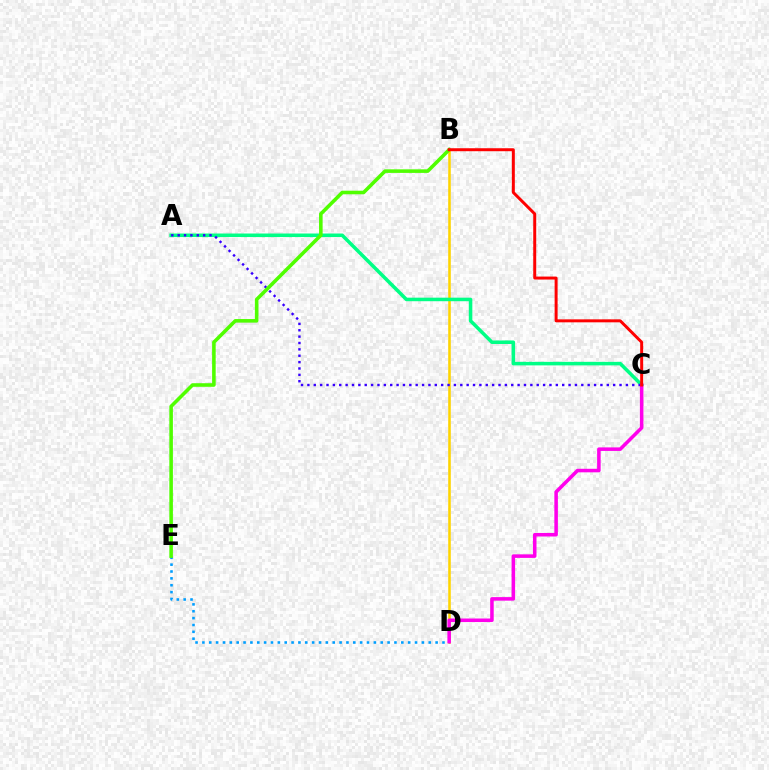{('B', 'D'): [{'color': '#ffd500', 'line_style': 'solid', 'thickness': 1.86}], ('A', 'C'): [{'color': '#00ff86', 'line_style': 'solid', 'thickness': 2.54}, {'color': '#3700ff', 'line_style': 'dotted', 'thickness': 1.73}], ('D', 'E'): [{'color': '#009eff', 'line_style': 'dotted', 'thickness': 1.86}], ('C', 'D'): [{'color': '#ff00ed', 'line_style': 'solid', 'thickness': 2.55}], ('B', 'E'): [{'color': '#4fff00', 'line_style': 'solid', 'thickness': 2.57}], ('B', 'C'): [{'color': '#ff0000', 'line_style': 'solid', 'thickness': 2.14}]}